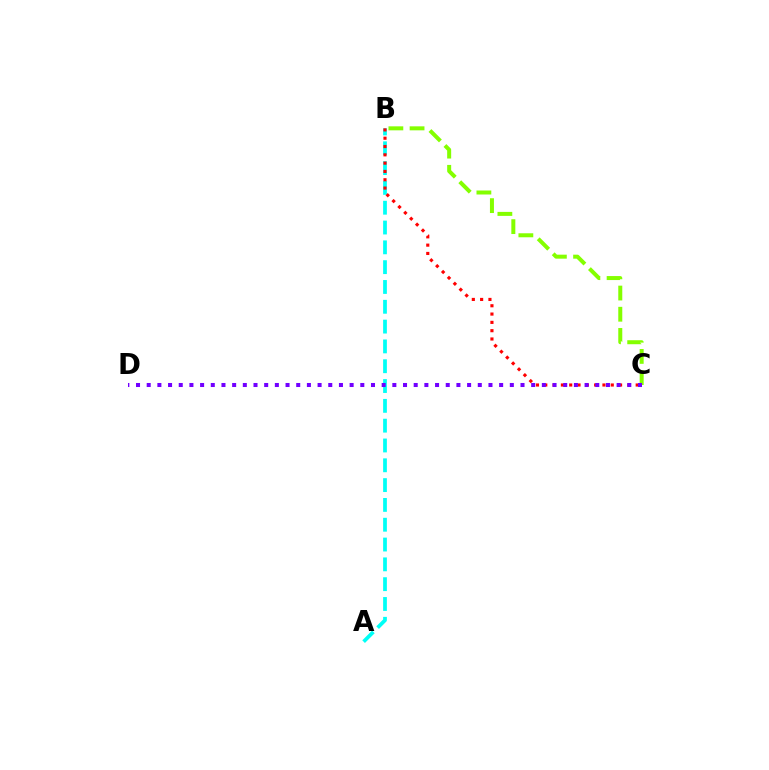{('B', 'C'): [{'color': '#84ff00', 'line_style': 'dashed', 'thickness': 2.88}, {'color': '#ff0000', 'line_style': 'dotted', 'thickness': 2.26}], ('A', 'B'): [{'color': '#00fff6', 'line_style': 'dashed', 'thickness': 2.69}], ('C', 'D'): [{'color': '#7200ff', 'line_style': 'dotted', 'thickness': 2.9}]}